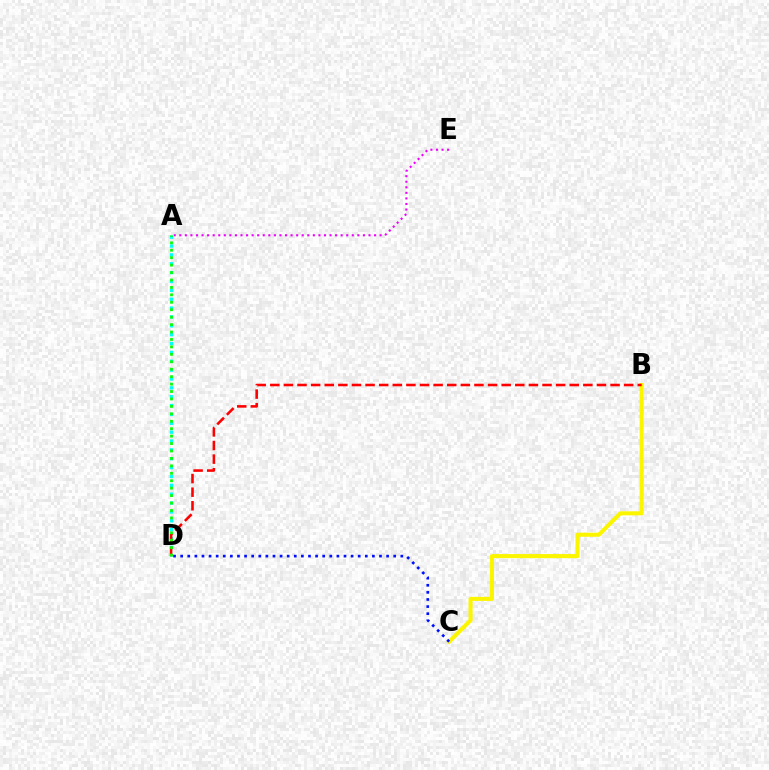{('B', 'C'): [{'color': '#fcf500', 'line_style': 'solid', 'thickness': 2.93}], ('A', 'E'): [{'color': '#ee00ff', 'line_style': 'dotted', 'thickness': 1.51}], ('A', 'D'): [{'color': '#00fff6', 'line_style': 'dotted', 'thickness': 2.41}, {'color': '#08ff00', 'line_style': 'dotted', 'thickness': 2.02}], ('B', 'D'): [{'color': '#ff0000', 'line_style': 'dashed', 'thickness': 1.85}], ('C', 'D'): [{'color': '#0010ff', 'line_style': 'dotted', 'thickness': 1.93}]}